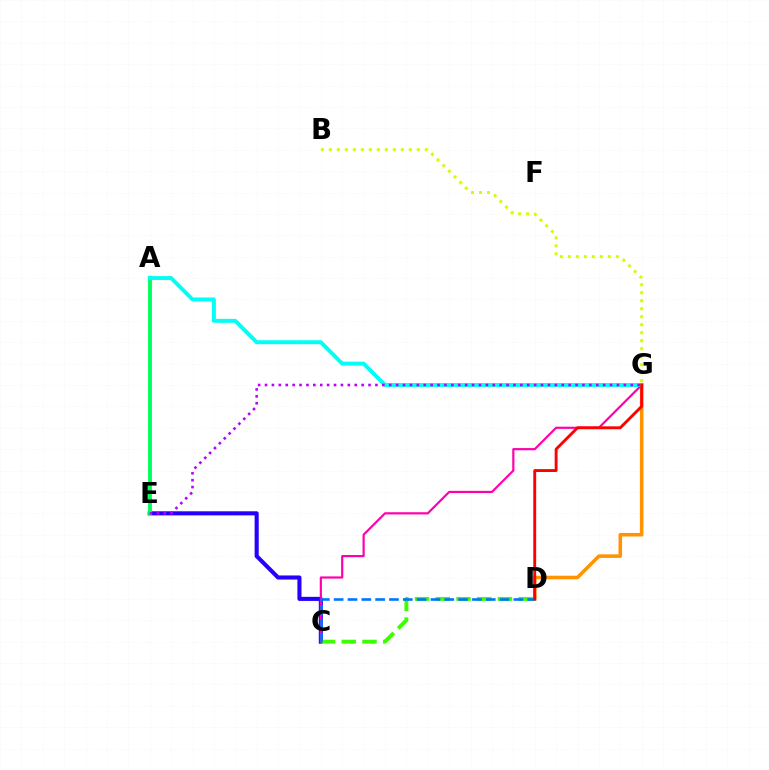{('C', 'E'): [{'color': '#2500ff', 'line_style': 'solid', 'thickness': 2.94}], ('D', 'G'): [{'color': '#ff9400', 'line_style': 'solid', 'thickness': 2.56}, {'color': '#ff0000', 'line_style': 'solid', 'thickness': 2.08}], ('A', 'E'): [{'color': '#00ff5c', 'line_style': 'solid', 'thickness': 2.78}], ('C', 'D'): [{'color': '#3dff00', 'line_style': 'dashed', 'thickness': 2.81}, {'color': '#0074ff', 'line_style': 'dashed', 'thickness': 1.88}], ('C', 'G'): [{'color': '#ff00ac', 'line_style': 'solid', 'thickness': 1.57}], ('A', 'G'): [{'color': '#00fff6', 'line_style': 'solid', 'thickness': 2.83}], ('B', 'G'): [{'color': '#d1ff00', 'line_style': 'dotted', 'thickness': 2.17}], ('E', 'G'): [{'color': '#b900ff', 'line_style': 'dotted', 'thickness': 1.87}]}